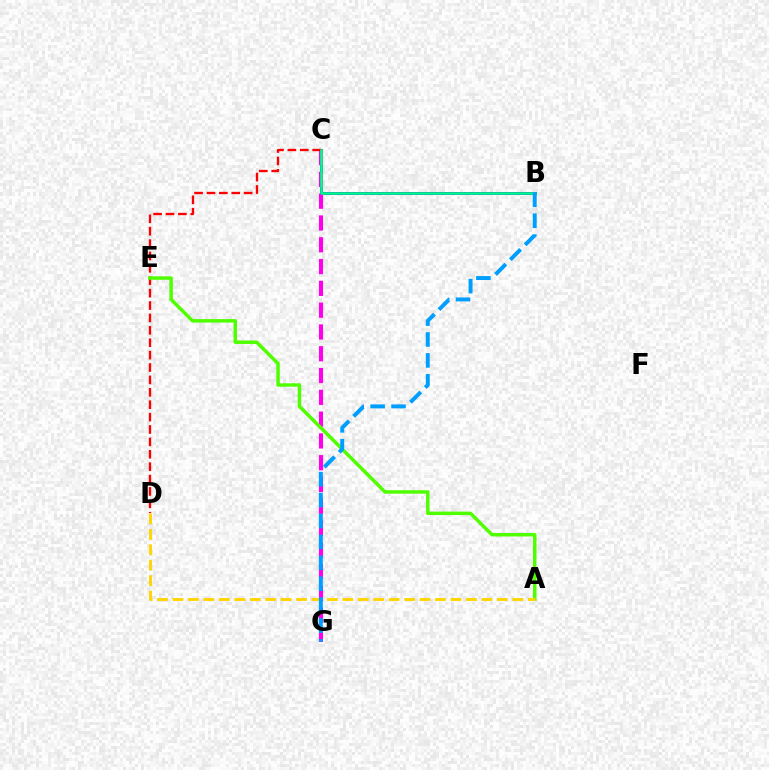{('B', 'C'): [{'color': '#3700ff', 'line_style': 'solid', 'thickness': 2.13}, {'color': '#00ff86', 'line_style': 'solid', 'thickness': 1.86}], ('C', 'G'): [{'color': '#ff00ed', 'line_style': 'dashed', 'thickness': 2.96}], ('C', 'D'): [{'color': '#ff0000', 'line_style': 'dashed', 'thickness': 1.68}], ('A', 'E'): [{'color': '#4fff00', 'line_style': 'solid', 'thickness': 2.49}], ('A', 'D'): [{'color': '#ffd500', 'line_style': 'dashed', 'thickness': 2.1}], ('B', 'G'): [{'color': '#009eff', 'line_style': 'dashed', 'thickness': 2.84}]}